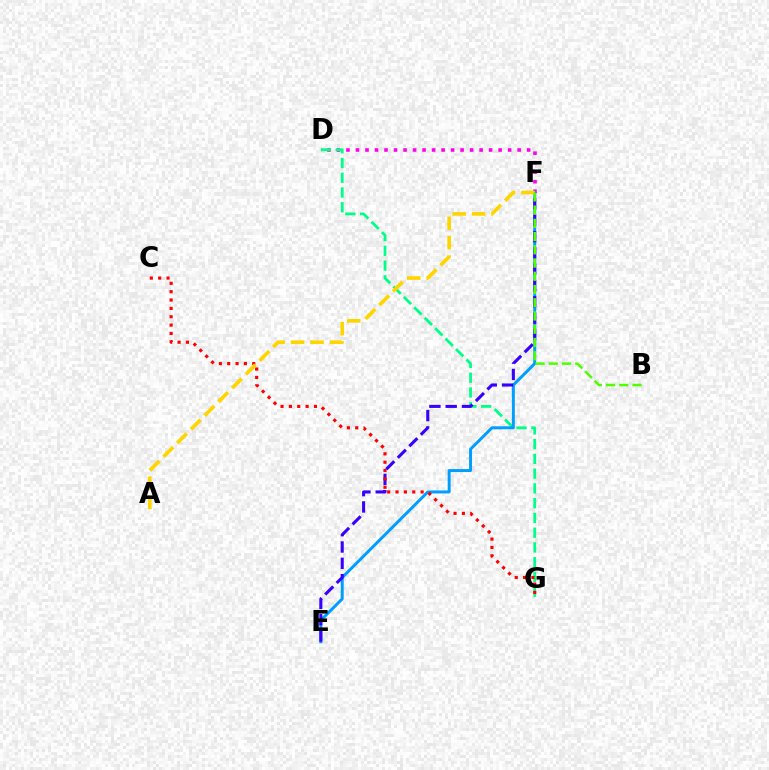{('D', 'F'): [{'color': '#ff00ed', 'line_style': 'dotted', 'thickness': 2.58}], ('D', 'G'): [{'color': '#00ff86', 'line_style': 'dashed', 'thickness': 2.0}], ('E', 'F'): [{'color': '#009eff', 'line_style': 'solid', 'thickness': 2.14}, {'color': '#3700ff', 'line_style': 'dashed', 'thickness': 2.22}], ('C', 'G'): [{'color': '#ff0000', 'line_style': 'dotted', 'thickness': 2.27}], ('A', 'F'): [{'color': '#ffd500', 'line_style': 'dashed', 'thickness': 2.64}], ('B', 'F'): [{'color': '#4fff00', 'line_style': 'dashed', 'thickness': 1.8}]}